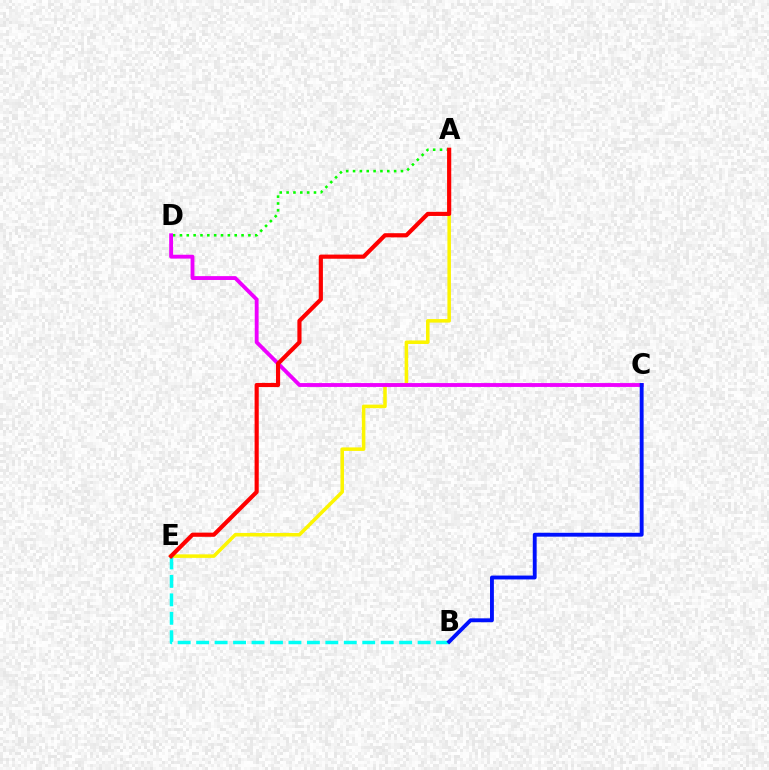{('A', 'E'): [{'color': '#fcf500', 'line_style': 'solid', 'thickness': 2.53}, {'color': '#ff0000', 'line_style': 'solid', 'thickness': 2.99}], ('B', 'E'): [{'color': '#00fff6', 'line_style': 'dashed', 'thickness': 2.51}], ('A', 'D'): [{'color': '#08ff00', 'line_style': 'dotted', 'thickness': 1.86}], ('C', 'D'): [{'color': '#ee00ff', 'line_style': 'solid', 'thickness': 2.77}], ('B', 'C'): [{'color': '#0010ff', 'line_style': 'solid', 'thickness': 2.79}]}